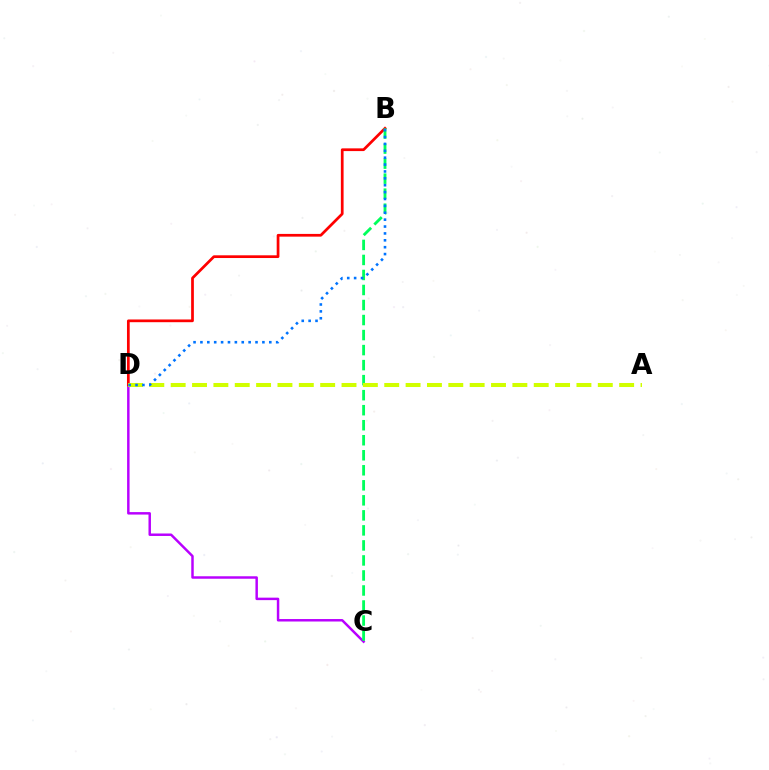{('C', 'D'): [{'color': '#b900ff', 'line_style': 'solid', 'thickness': 1.78}], ('B', 'D'): [{'color': '#ff0000', 'line_style': 'solid', 'thickness': 1.96}, {'color': '#0074ff', 'line_style': 'dotted', 'thickness': 1.87}], ('B', 'C'): [{'color': '#00ff5c', 'line_style': 'dashed', 'thickness': 2.04}], ('A', 'D'): [{'color': '#d1ff00', 'line_style': 'dashed', 'thickness': 2.9}]}